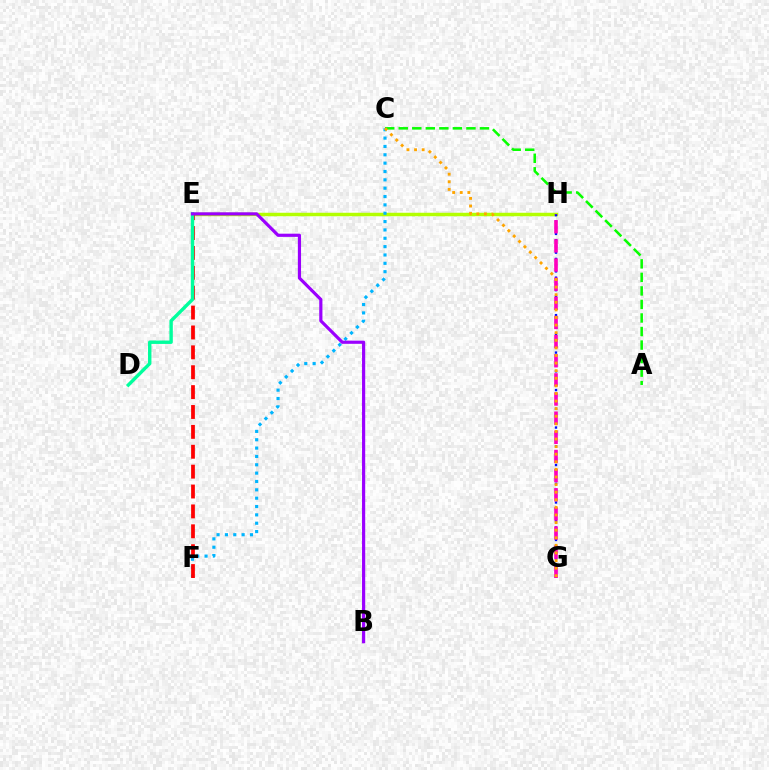{('A', 'C'): [{'color': '#08ff00', 'line_style': 'dashed', 'thickness': 1.84}], ('E', 'H'): [{'color': '#b3ff00', 'line_style': 'solid', 'thickness': 2.5}], ('C', 'F'): [{'color': '#00b5ff', 'line_style': 'dotted', 'thickness': 2.27}], ('E', 'F'): [{'color': '#ff0000', 'line_style': 'dashed', 'thickness': 2.7}], ('G', 'H'): [{'color': '#0010ff', 'line_style': 'dotted', 'thickness': 1.7}, {'color': '#ff00bd', 'line_style': 'dashed', 'thickness': 2.6}], ('C', 'G'): [{'color': '#ffa500', 'line_style': 'dotted', 'thickness': 2.06}], ('D', 'E'): [{'color': '#00ff9d', 'line_style': 'solid', 'thickness': 2.46}], ('B', 'E'): [{'color': '#9b00ff', 'line_style': 'solid', 'thickness': 2.29}]}